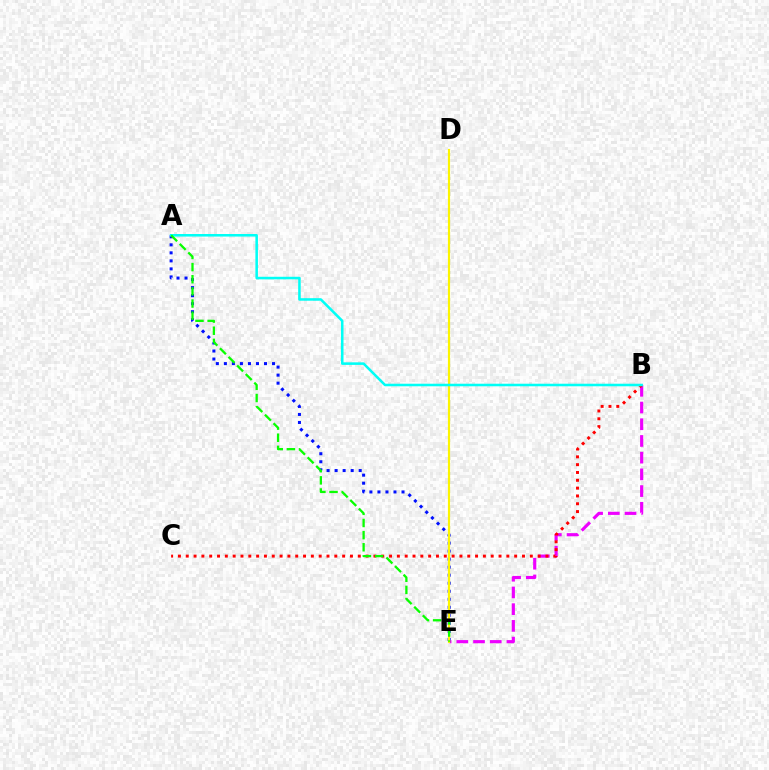{('A', 'E'): [{'color': '#0010ff', 'line_style': 'dotted', 'thickness': 2.18}, {'color': '#08ff00', 'line_style': 'dashed', 'thickness': 1.65}], ('B', 'E'): [{'color': '#ee00ff', 'line_style': 'dashed', 'thickness': 2.27}], ('B', 'C'): [{'color': '#ff0000', 'line_style': 'dotted', 'thickness': 2.12}], ('D', 'E'): [{'color': '#fcf500', 'line_style': 'solid', 'thickness': 1.57}], ('A', 'B'): [{'color': '#00fff6', 'line_style': 'solid', 'thickness': 1.84}]}